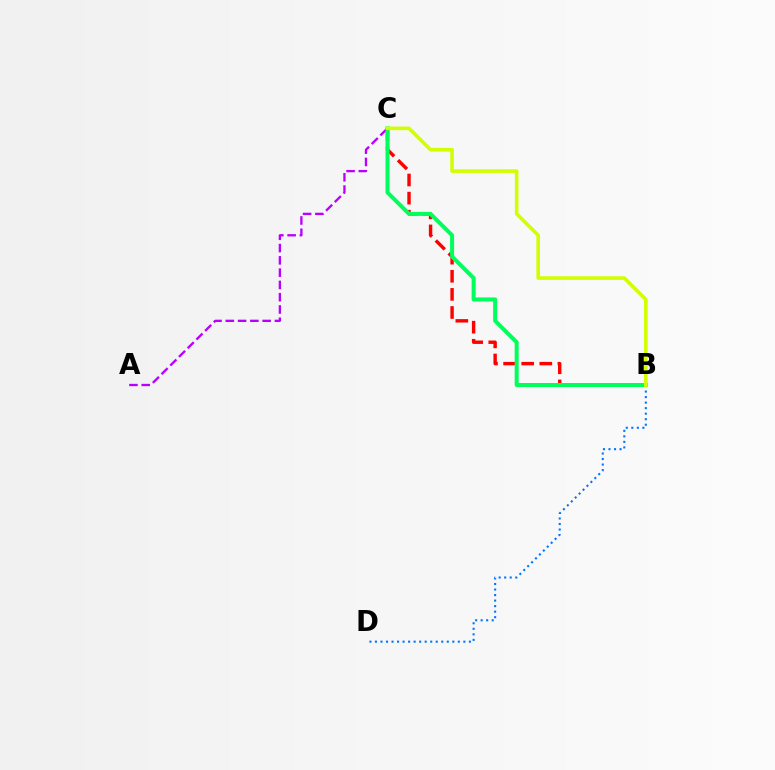{('B', 'D'): [{'color': '#0074ff', 'line_style': 'dotted', 'thickness': 1.5}], ('A', 'C'): [{'color': '#b900ff', 'line_style': 'dashed', 'thickness': 1.67}], ('B', 'C'): [{'color': '#ff0000', 'line_style': 'dashed', 'thickness': 2.46}, {'color': '#00ff5c', 'line_style': 'solid', 'thickness': 2.88}, {'color': '#d1ff00', 'line_style': 'solid', 'thickness': 2.6}]}